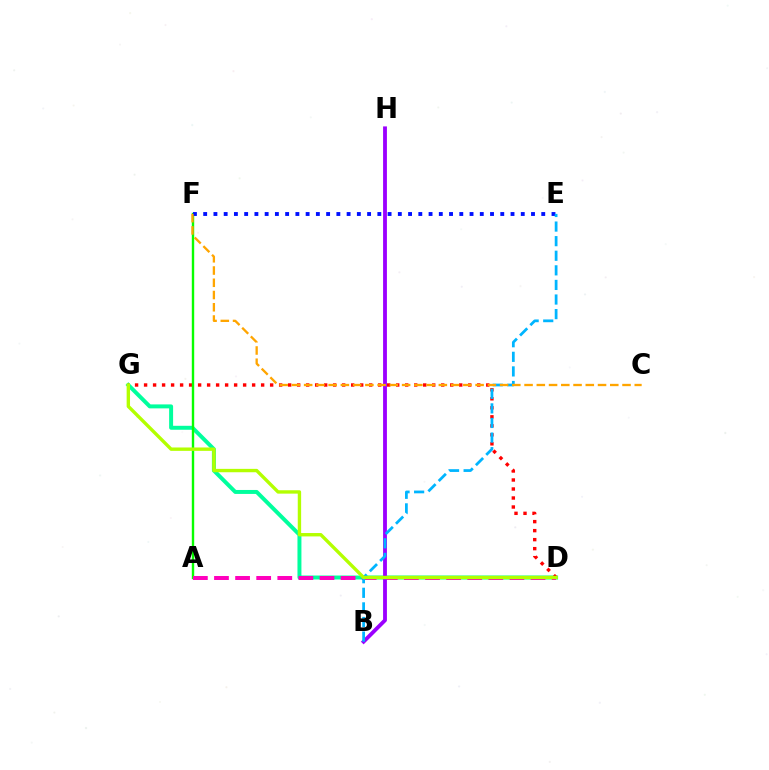{('D', 'G'): [{'color': '#00ff9d', 'line_style': 'solid', 'thickness': 2.85}, {'color': '#ff0000', 'line_style': 'dotted', 'thickness': 2.45}, {'color': '#b3ff00', 'line_style': 'solid', 'thickness': 2.43}], ('A', 'F'): [{'color': '#08ff00', 'line_style': 'solid', 'thickness': 1.72}], ('E', 'F'): [{'color': '#0010ff', 'line_style': 'dotted', 'thickness': 2.78}], ('A', 'D'): [{'color': '#ff00bd', 'line_style': 'dashed', 'thickness': 2.87}], ('B', 'H'): [{'color': '#9b00ff', 'line_style': 'solid', 'thickness': 2.76}], ('B', 'E'): [{'color': '#00b5ff', 'line_style': 'dashed', 'thickness': 1.98}], ('C', 'F'): [{'color': '#ffa500', 'line_style': 'dashed', 'thickness': 1.66}]}